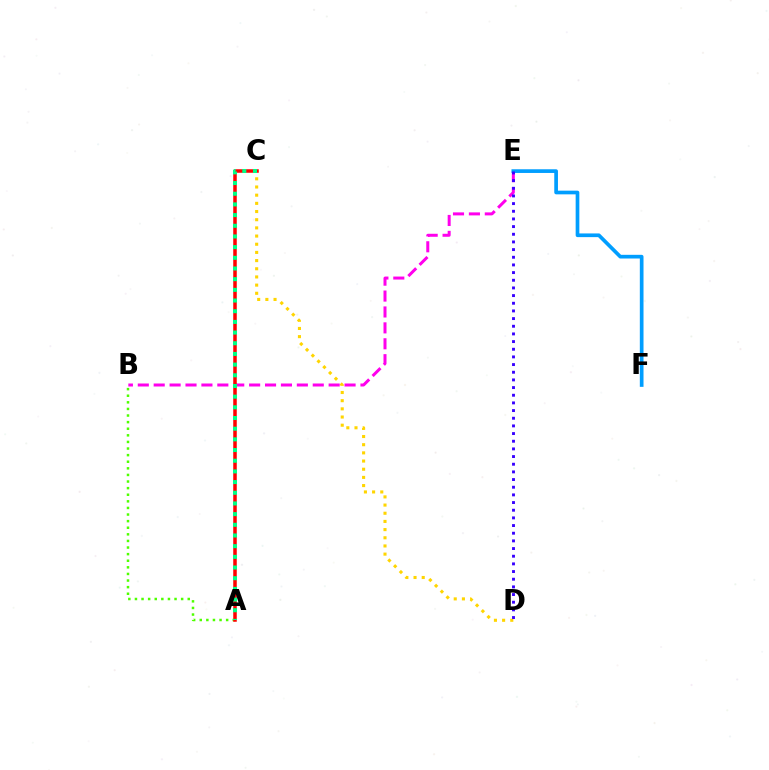{('C', 'D'): [{'color': '#ffd500', 'line_style': 'dotted', 'thickness': 2.22}], ('A', 'B'): [{'color': '#4fff00', 'line_style': 'dotted', 'thickness': 1.79}], ('B', 'E'): [{'color': '#ff00ed', 'line_style': 'dashed', 'thickness': 2.16}], ('A', 'C'): [{'color': '#ff0000', 'line_style': 'solid', 'thickness': 2.53}, {'color': '#00ff86', 'line_style': 'dotted', 'thickness': 2.9}], ('E', 'F'): [{'color': '#009eff', 'line_style': 'solid', 'thickness': 2.66}], ('D', 'E'): [{'color': '#3700ff', 'line_style': 'dotted', 'thickness': 2.08}]}